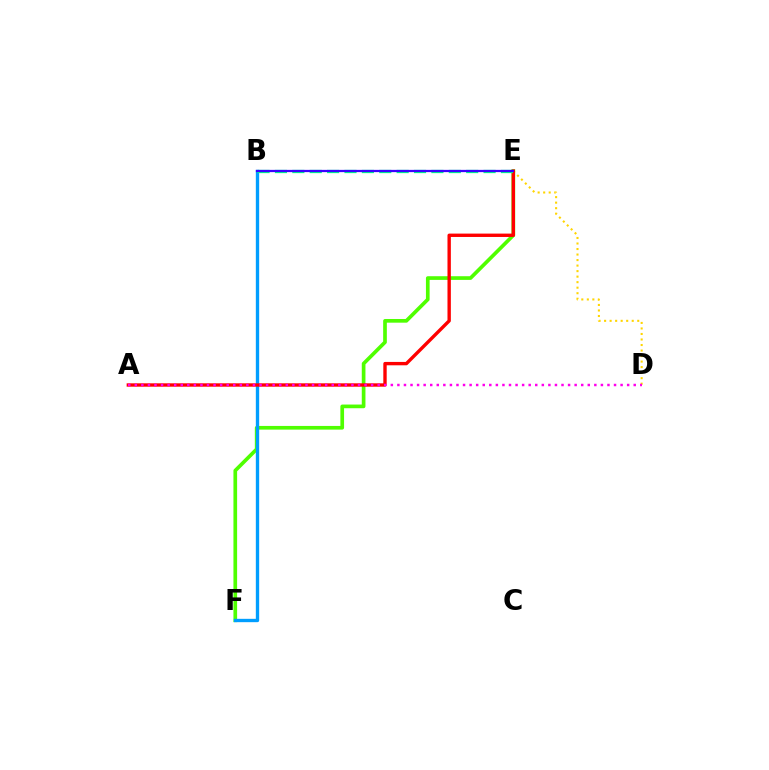{('E', 'F'): [{'color': '#4fff00', 'line_style': 'solid', 'thickness': 2.65}], ('B', 'F'): [{'color': '#009eff', 'line_style': 'solid', 'thickness': 2.41}], ('D', 'E'): [{'color': '#ffd500', 'line_style': 'dotted', 'thickness': 1.5}], ('A', 'E'): [{'color': '#ff0000', 'line_style': 'solid', 'thickness': 2.43}], ('A', 'D'): [{'color': '#ff00ed', 'line_style': 'dotted', 'thickness': 1.78}], ('B', 'E'): [{'color': '#00ff86', 'line_style': 'dashed', 'thickness': 2.36}, {'color': '#3700ff', 'line_style': 'solid', 'thickness': 1.63}]}